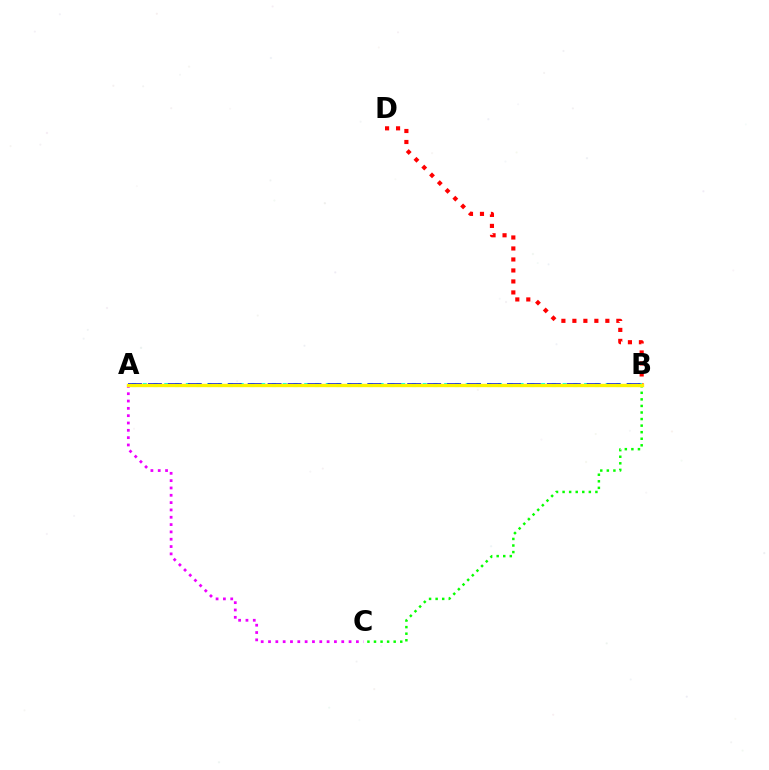{('A', 'C'): [{'color': '#ee00ff', 'line_style': 'dotted', 'thickness': 1.99}], ('B', 'D'): [{'color': '#ff0000', 'line_style': 'dotted', 'thickness': 2.99}], ('A', 'B'): [{'color': '#00fff6', 'line_style': 'dotted', 'thickness': 2.92}, {'color': '#0010ff', 'line_style': 'dashed', 'thickness': 2.71}, {'color': '#fcf500', 'line_style': 'solid', 'thickness': 2.41}], ('B', 'C'): [{'color': '#08ff00', 'line_style': 'dotted', 'thickness': 1.78}]}